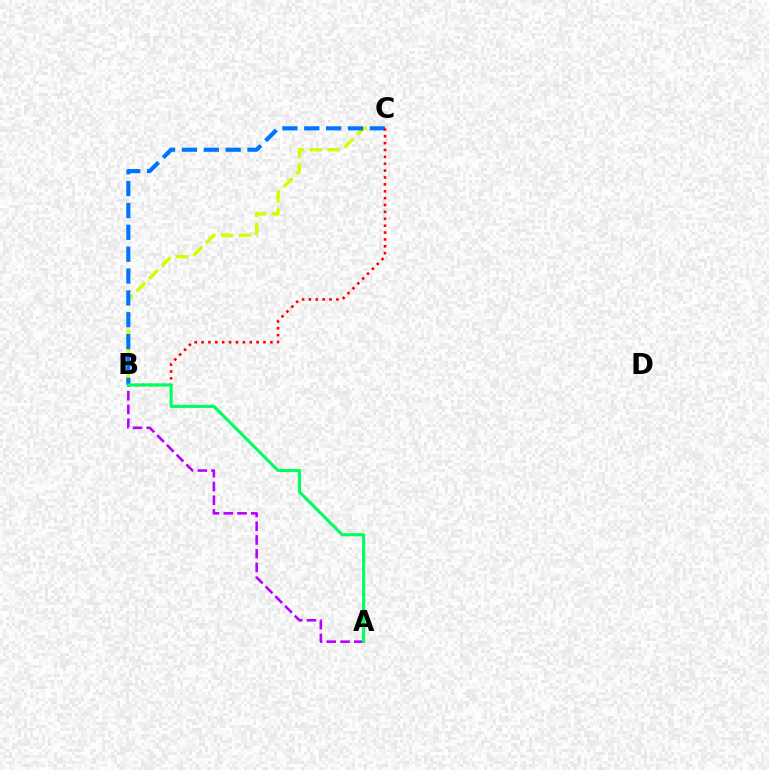{('B', 'C'): [{'color': '#d1ff00', 'line_style': 'dashed', 'thickness': 2.44}, {'color': '#0074ff', 'line_style': 'dashed', 'thickness': 2.97}, {'color': '#ff0000', 'line_style': 'dotted', 'thickness': 1.87}], ('A', 'B'): [{'color': '#b900ff', 'line_style': 'dashed', 'thickness': 1.87}, {'color': '#00ff5c', 'line_style': 'solid', 'thickness': 2.24}]}